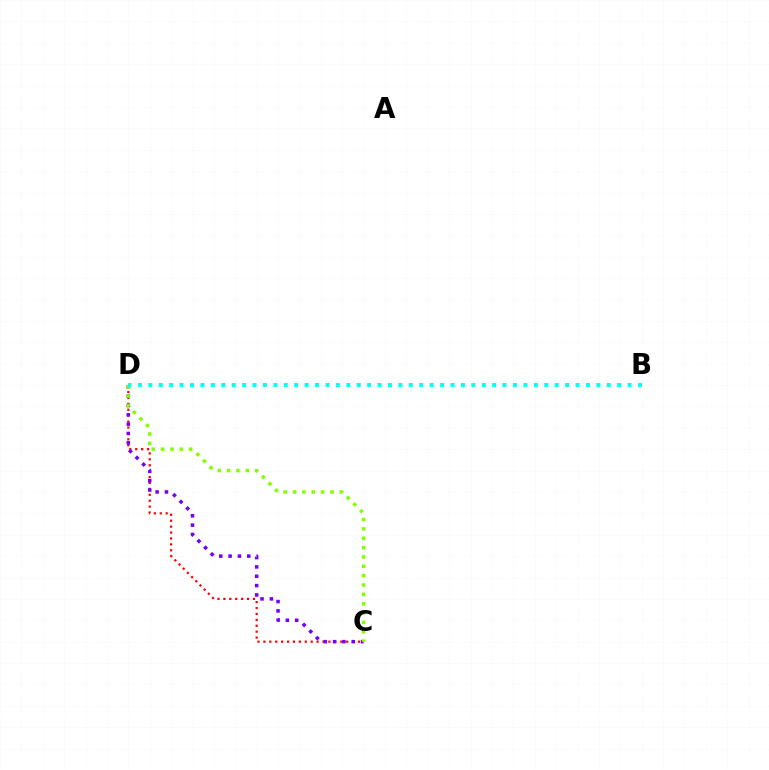{('C', 'D'): [{'color': '#ff0000', 'line_style': 'dotted', 'thickness': 1.61}, {'color': '#7200ff', 'line_style': 'dotted', 'thickness': 2.54}, {'color': '#84ff00', 'line_style': 'dotted', 'thickness': 2.54}], ('B', 'D'): [{'color': '#00fff6', 'line_style': 'dotted', 'thickness': 2.83}]}